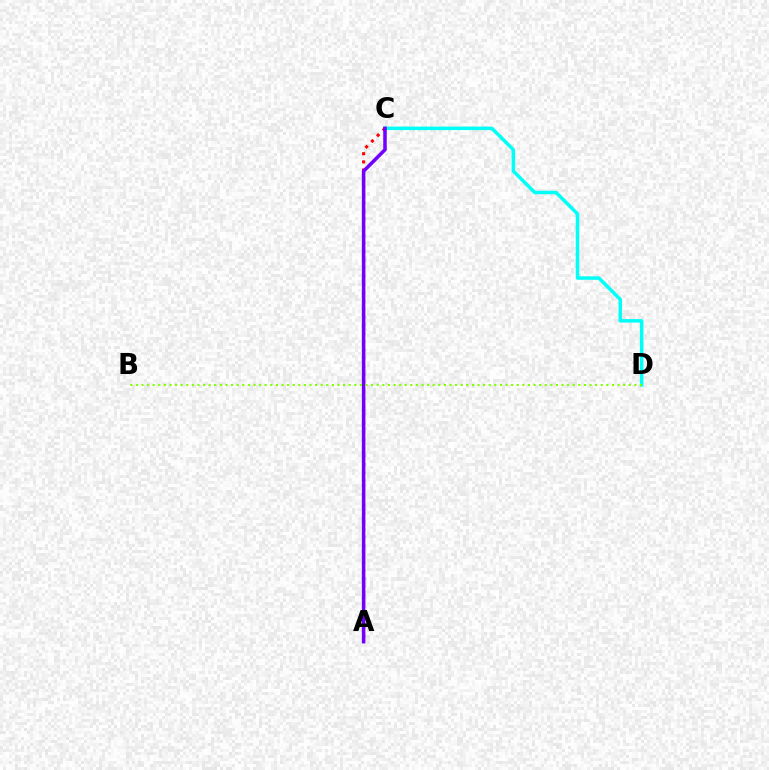{('C', 'D'): [{'color': '#00fff6', 'line_style': 'solid', 'thickness': 2.51}], ('A', 'C'): [{'color': '#ff0000', 'line_style': 'dotted', 'thickness': 2.22}, {'color': '#7200ff', 'line_style': 'solid', 'thickness': 2.54}], ('B', 'D'): [{'color': '#84ff00', 'line_style': 'dotted', 'thickness': 1.52}]}